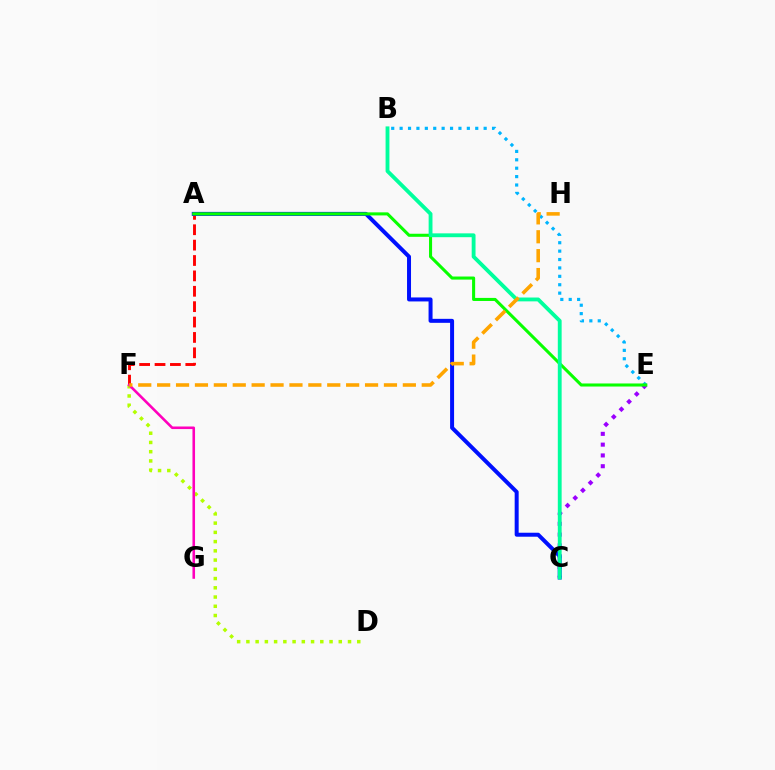{('A', 'F'): [{'color': '#ff0000', 'line_style': 'dashed', 'thickness': 2.09}], ('C', 'E'): [{'color': '#9b00ff', 'line_style': 'dotted', 'thickness': 2.93}], ('D', 'F'): [{'color': '#b3ff00', 'line_style': 'dotted', 'thickness': 2.51}], ('F', 'G'): [{'color': '#ff00bd', 'line_style': 'solid', 'thickness': 1.86}], ('B', 'E'): [{'color': '#00b5ff', 'line_style': 'dotted', 'thickness': 2.28}], ('A', 'C'): [{'color': '#0010ff', 'line_style': 'solid', 'thickness': 2.87}], ('A', 'E'): [{'color': '#08ff00', 'line_style': 'solid', 'thickness': 2.21}], ('B', 'C'): [{'color': '#00ff9d', 'line_style': 'solid', 'thickness': 2.76}], ('F', 'H'): [{'color': '#ffa500', 'line_style': 'dashed', 'thickness': 2.57}]}